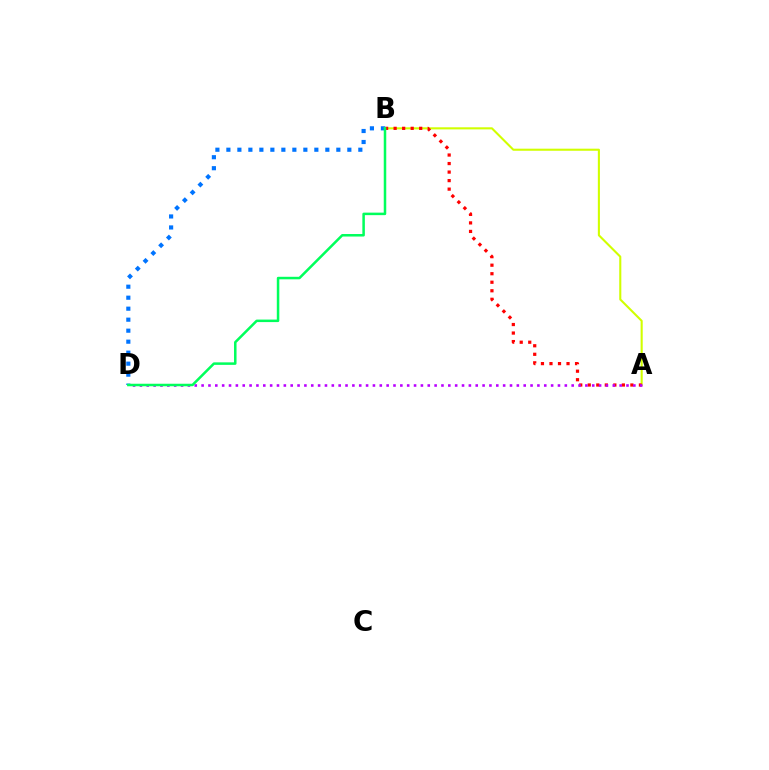{('B', 'D'): [{'color': '#0074ff', 'line_style': 'dotted', 'thickness': 2.99}, {'color': '#00ff5c', 'line_style': 'solid', 'thickness': 1.81}], ('A', 'B'): [{'color': '#d1ff00', 'line_style': 'solid', 'thickness': 1.51}, {'color': '#ff0000', 'line_style': 'dotted', 'thickness': 2.32}], ('A', 'D'): [{'color': '#b900ff', 'line_style': 'dotted', 'thickness': 1.86}]}